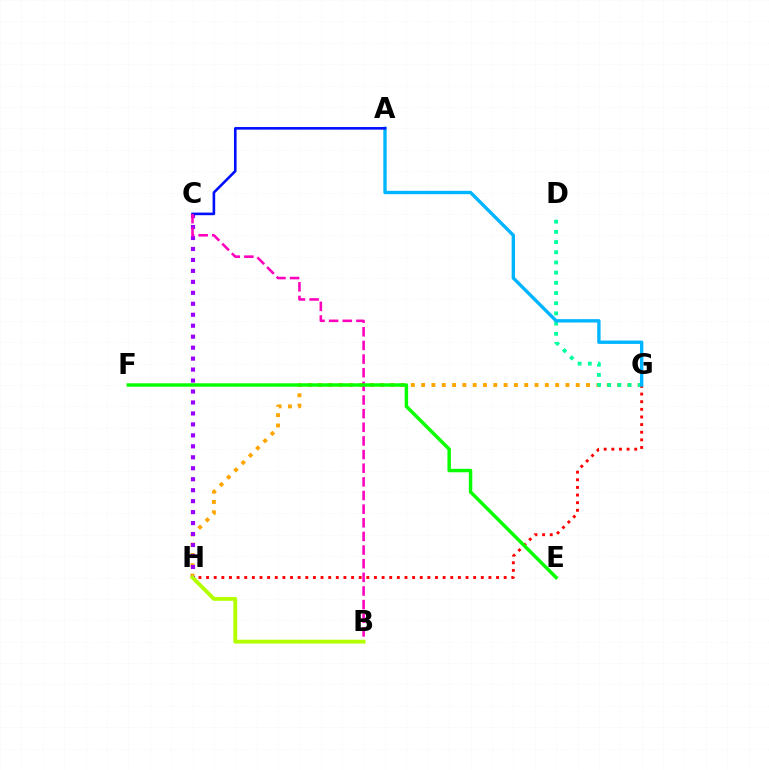{('G', 'H'): [{'color': '#ffa500', 'line_style': 'dotted', 'thickness': 2.8}, {'color': '#ff0000', 'line_style': 'dotted', 'thickness': 2.07}], ('C', 'H'): [{'color': '#9b00ff', 'line_style': 'dotted', 'thickness': 2.98}], ('D', 'G'): [{'color': '#00ff9d', 'line_style': 'dotted', 'thickness': 2.77}], ('A', 'G'): [{'color': '#00b5ff', 'line_style': 'solid', 'thickness': 2.42}], ('A', 'C'): [{'color': '#0010ff', 'line_style': 'solid', 'thickness': 1.88}], ('B', 'C'): [{'color': '#ff00bd', 'line_style': 'dashed', 'thickness': 1.85}], ('E', 'F'): [{'color': '#08ff00', 'line_style': 'solid', 'thickness': 2.49}], ('B', 'H'): [{'color': '#b3ff00', 'line_style': 'solid', 'thickness': 2.77}]}